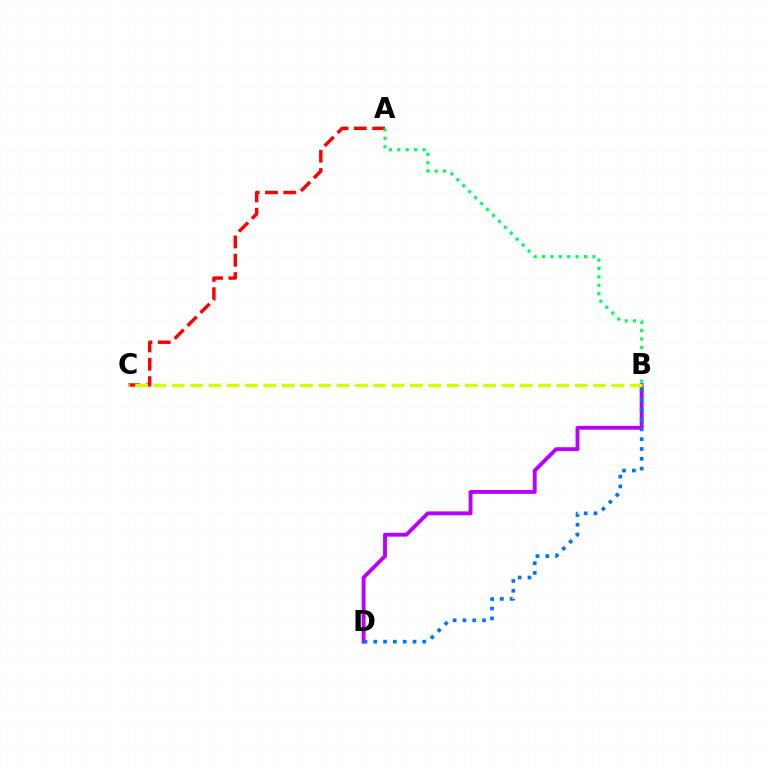{('A', 'C'): [{'color': '#ff0000', 'line_style': 'dashed', 'thickness': 2.48}], ('B', 'D'): [{'color': '#b900ff', 'line_style': 'solid', 'thickness': 2.79}, {'color': '#0074ff', 'line_style': 'dotted', 'thickness': 2.66}], ('B', 'C'): [{'color': '#d1ff00', 'line_style': 'dashed', 'thickness': 2.49}], ('A', 'B'): [{'color': '#00ff5c', 'line_style': 'dotted', 'thickness': 2.28}]}